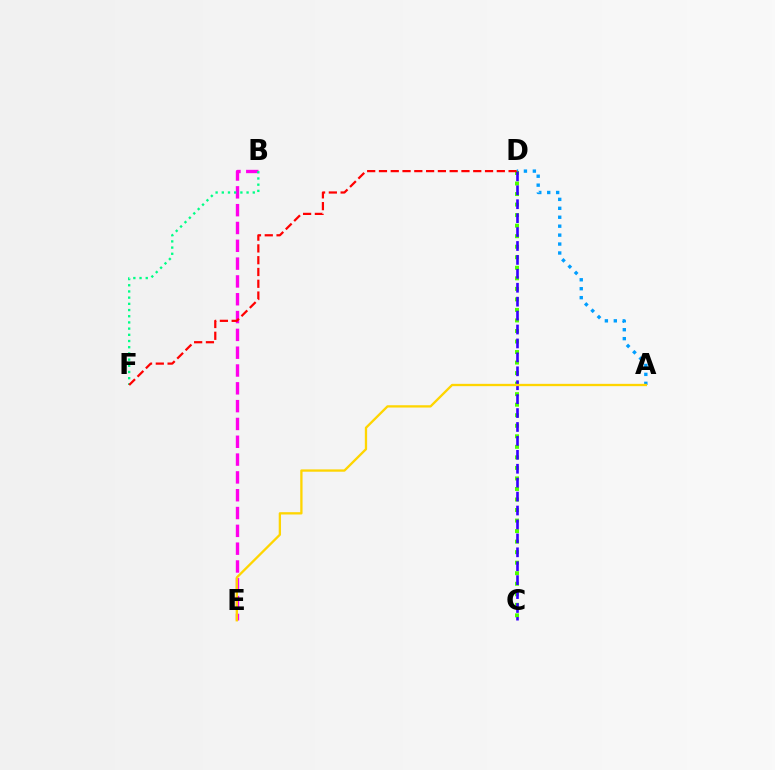{('A', 'D'): [{'color': '#009eff', 'line_style': 'dotted', 'thickness': 2.43}], ('B', 'E'): [{'color': '#ff00ed', 'line_style': 'dashed', 'thickness': 2.42}], ('C', 'D'): [{'color': '#4fff00', 'line_style': 'dotted', 'thickness': 2.86}, {'color': '#3700ff', 'line_style': 'dashed', 'thickness': 1.89}], ('B', 'F'): [{'color': '#00ff86', 'line_style': 'dotted', 'thickness': 1.68}], ('D', 'F'): [{'color': '#ff0000', 'line_style': 'dashed', 'thickness': 1.6}], ('A', 'E'): [{'color': '#ffd500', 'line_style': 'solid', 'thickness': 1.66}]}